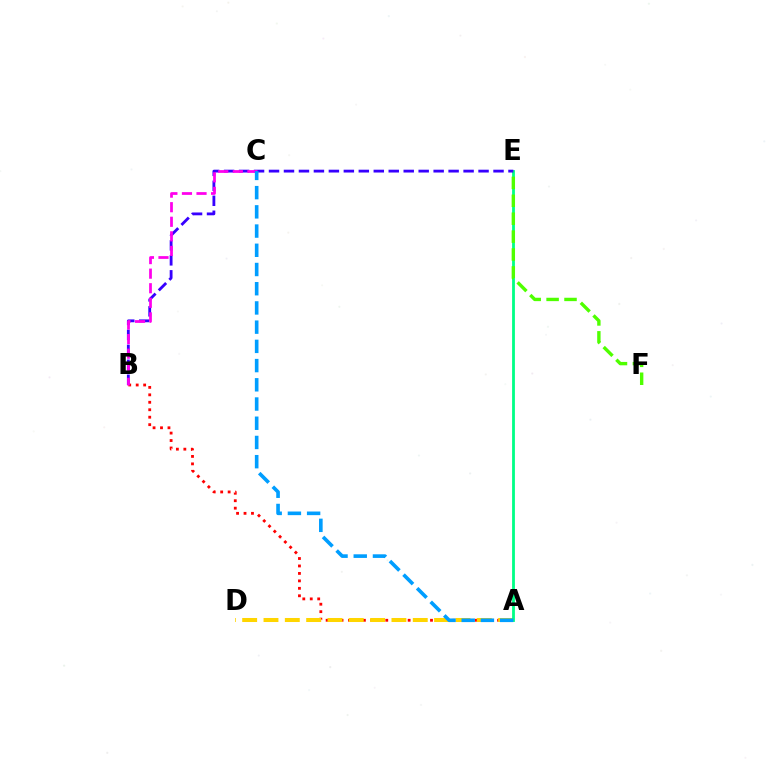{('A', 'B'): [{'color': '#ff0000', 'line_style': 'dotted', 'thickness': 2.03}], ('A', 'D'): [{'color': '#ffd500', 'line_style': 'dashed', 'thickness': 2.9}], ('A', 'E'): [{'color': '#00ff86', 'line_style': 'solid', 'thickness': 2.02}], ('B', 'E'): [{'color': '#3700ff', 'line_style': 'dashed', 'thickness': 2.03}], ('B', 'C'): [{'color': '#ff00ed', 'line_style': 'dashed', 'thickness': 1.98}], ('A', 'C'): [{'color': '#009eff', 'line_style': 'dashed', 'thickness': 2.61}], ('E', 'F'): [{'color': '#4fff00', 'line_style': 'dashed', 'thickness': 2.43}]}